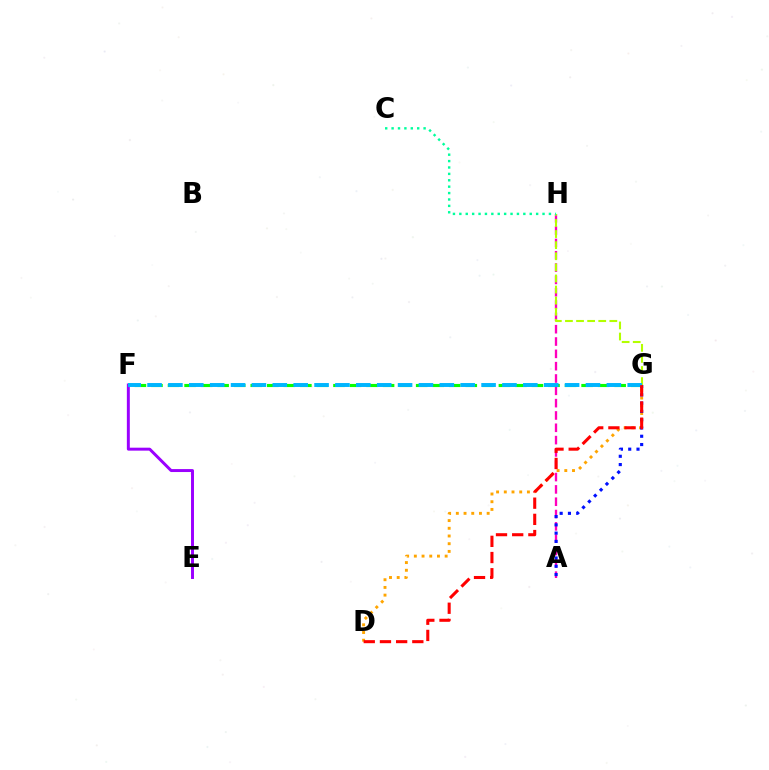{('A', 'H'): [{'color': '#ff00bd', 'line_style': 'dashed', 'thickness': 1.67}], ('D', 'G'): [{'color': '#ffa500', 'line_style': 'dotted', 'thickness': 2.09}, {'color': '#ff0000', 'line_style': 'dashed', 'thickness': 2.2}], ('E', 'F'): [{'color': '#9b00ff', 'line_style': 'solid', 'thickness': 2.13}], ('F', 'G'): [{'color': '#08ff00', 'line_style': 'dashed', 'thickness': 2.25}, {'color': '#00b5ff', 'line_style': 'dashed', 'thickness': 2.84}], ('G', 'H'): [{'color': '#b3ff00', 'line_style': 'dashed', 'thickness': 1.51}], ('C', 'H'): [{'color': '#00ff9d', 'line_style': 'dotted', 'thickness': 1.74}], ('A', 'G'): [{'color': '#0010ff', 'line_style': 'dotted', 'thickness': 2.25}]}